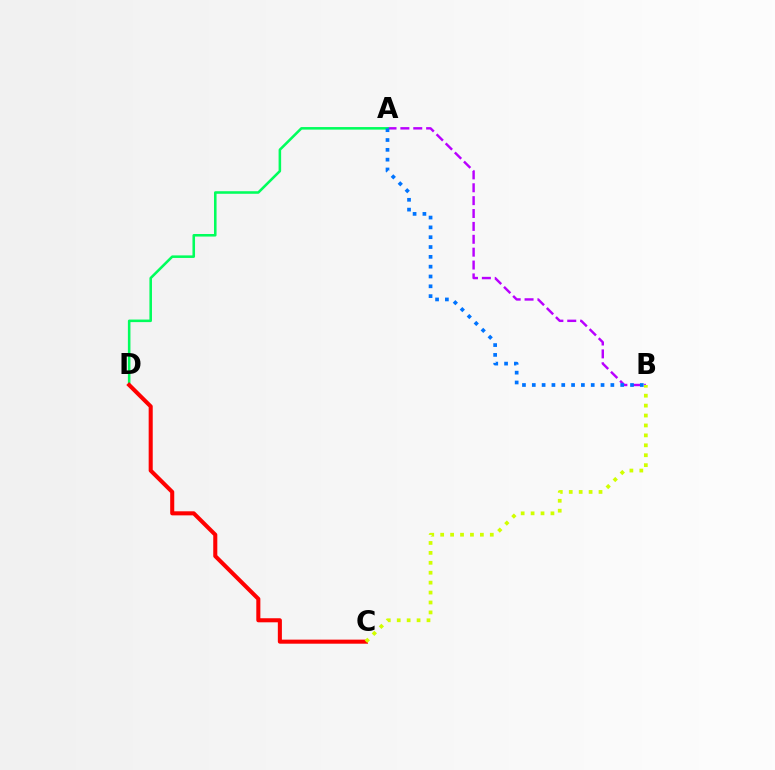{('A', 'B'): [{'color': '#b900ff', 'line_style': 'dashed', 'thickness': 1.75}, {'color': '#0074ff', 'line_style': 'dotted', 'thickness': 2.67}], ('A', 'D'): [{'color': '#00ff5c', 'line_style': 'solid', 'thickness': 1.84}], ('C', 'D'): [{'color': '#ff0000', 'line_style': 'solid', 'thickness': 2.92}], ('B', 'C'): [{'color': '#d1ff00', 'line_style': 'dotted', 'thickness': 2.7}]}